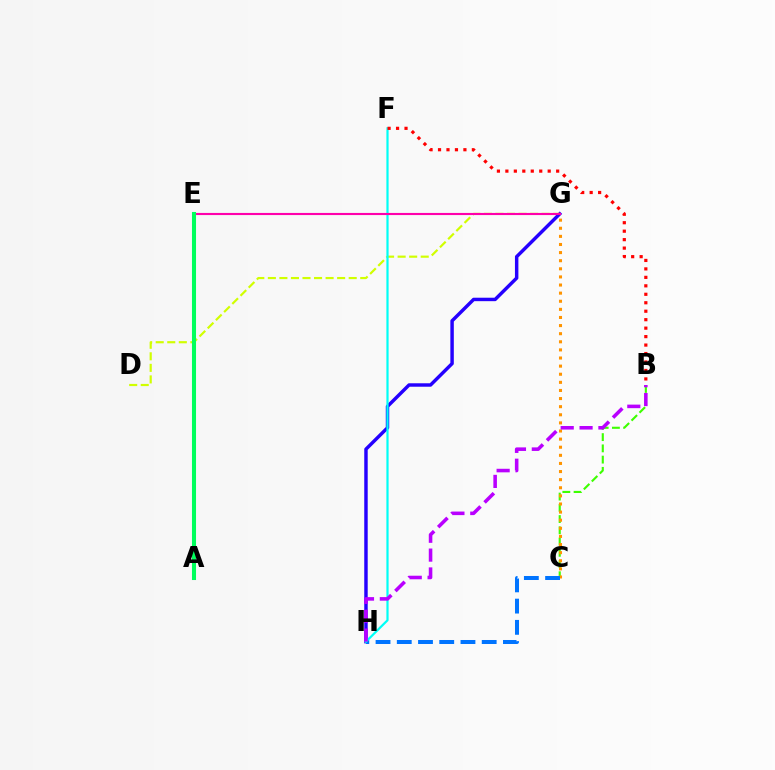{('G', 'H'): [{'color': '#2500ff', 'line_style': 'solid', 'thickness': 2.48}], ('B', 'C'): [{'color': '#3dff00', 'line_style': 'dashed', 'thickness': 1.53}], ('C', 'G'): [{'color': '#ff9400', 'line_style': 'dotted', 'thickness': 2.2}], ('C', 'H'): [{'color': '#0074ff', 'line_style': 'dashed', 'thickness': 2.88}], ('D', 'G'): [{'color': '#d1ff00', 'line_style': 'dashed', 'thickness': 1.57}], ('F', 'H'): [{'color': '#00fff6', 'line_style': 'solid', 'thickness': 1.59}], ('B', 'F'): [{'color': '#ff0000', 'line_style': 'dotted', 'thickness': 2.3}], ('B', 'H'): [{'color': '#b900ff', 'line_style': 'dashed', 'thickness': 2.56}], ('E', 'G'): [{'color': '#ff00ac', 'line_style': 'solid', 'thickness': 1.53}], ('A', 'E'): [{'color': '#00ff5c', 'line_style': 'solid', 'thickness': 2.92}]}